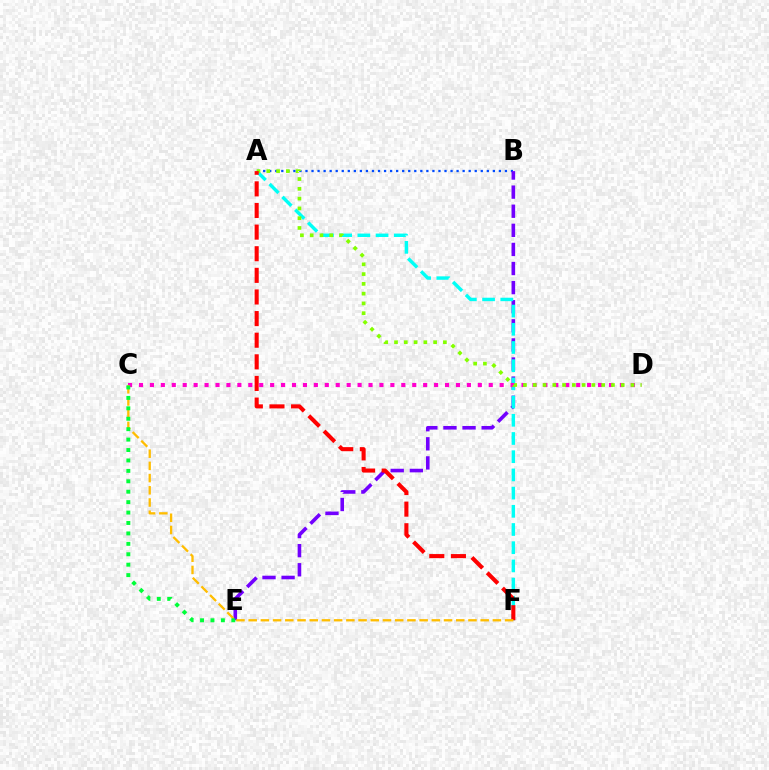{('A', 'B'): [{'color': '#004bff', 'line_style': 'dotted', 'thickness': 1.64}], ('B', 'E'): [{'color': '#7200ff', 'line_style': 'dashed', 'thickness': 2.59}], ('A', 'F'): [{'color': '#00fff6', 'line_style': 'dashed', 'thickness': 2.47}, {'color': '#ff0000', 'line_style': 'dashed', 'thickness': 2.94}], ('C', 'D'): [{'color': '#ff00cf', 'line_style': 'dotted', 'thickness': 2.97}], ('A', 'D'): [{'color': '#84ff00', 'line_style': 'dotted', 'thickness': 2.66}], ('C', 'F'): [{'color': '#ffbd00', 'line_style': 'dashed', 'thickness': 1.66}], ('C', 'E'): [{'color': '#00ff39', 'line_style': 'dotted', 'thickness': 2.83}]}